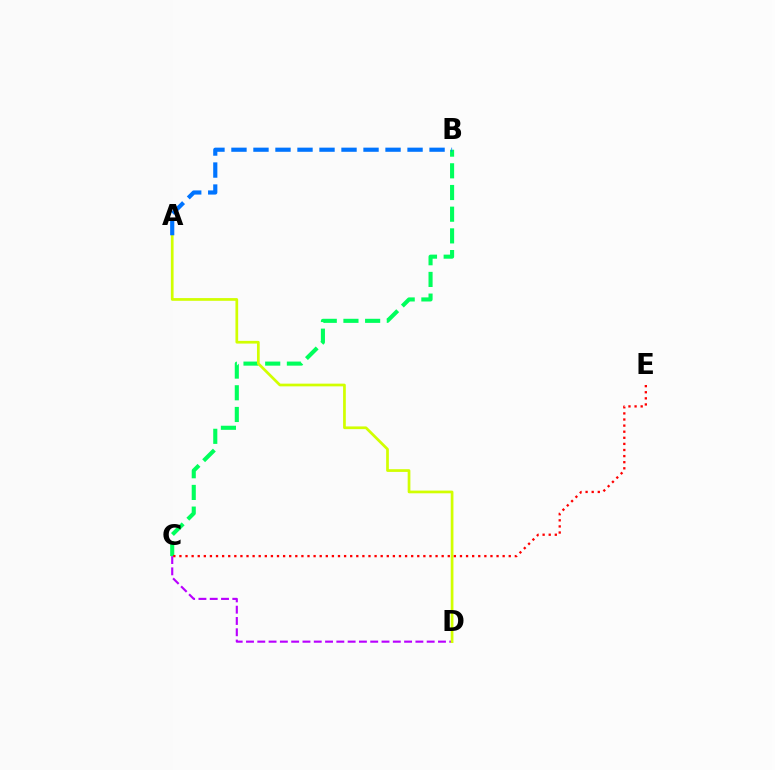{('C', 'D'): [{'color': '#b900ff', 'line_style': 'dashed', 'thickness': 1.53}], ('B', 'C'): [{'color': '#00ff5c', 'line_style': 'dashed', 'thickness': 2.95}], ('A', 'D'): [{'color': '#d1ff00', 'line_style': 'solid', 'thickness': 1.95}], ('C', 'E'): [{'color': '#ff0000', 'line_style': 'dotted', 'thickness': 1.66}], ('A', 'B'): [{'color': '#0074ff', 'line_style': 'dashed', 'thickness': 2.99}]}